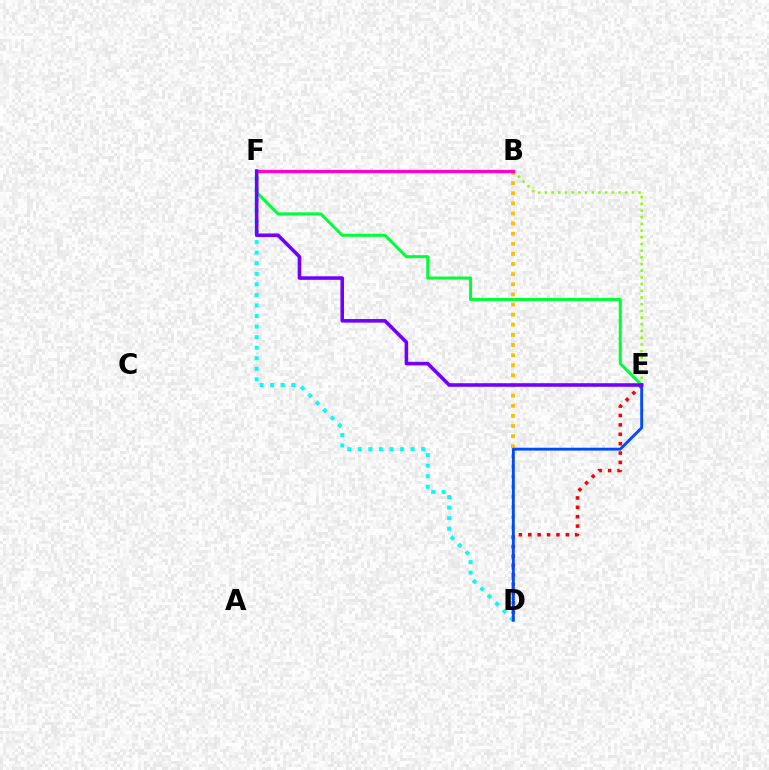{('B', 'D'): [{'color': '#ffbd00', 'line_style': 'dotted', 'thickness': 2.75}], ('D', 'F'): [{'color': '#00fff6', 'line_style': 'dotted', 'thickness': 2.87}], ('E', 'F'): [{'color': '#00ff39', 'line_style': 'solid', 'thickness': 2.18}, {'color': '#7200ff', 'line_style': 'solid', 'thickness': 2.57}], ('D', 'E'): [{'color': '#ff0000', 'line_style': 'dotted', 'thickness': 2.55}, {'color': '#004bff', 'line_style': 'solid', 'thickness': 2.07}], ('B', 'E'): [{'color': '#84ff00', 'line_style': 'dotted', 'thickness': 1.82}], ('B', 'F'): [{'color': '#ff00cf', 'line_style': 'solid', 'thickness': 2.36}]}